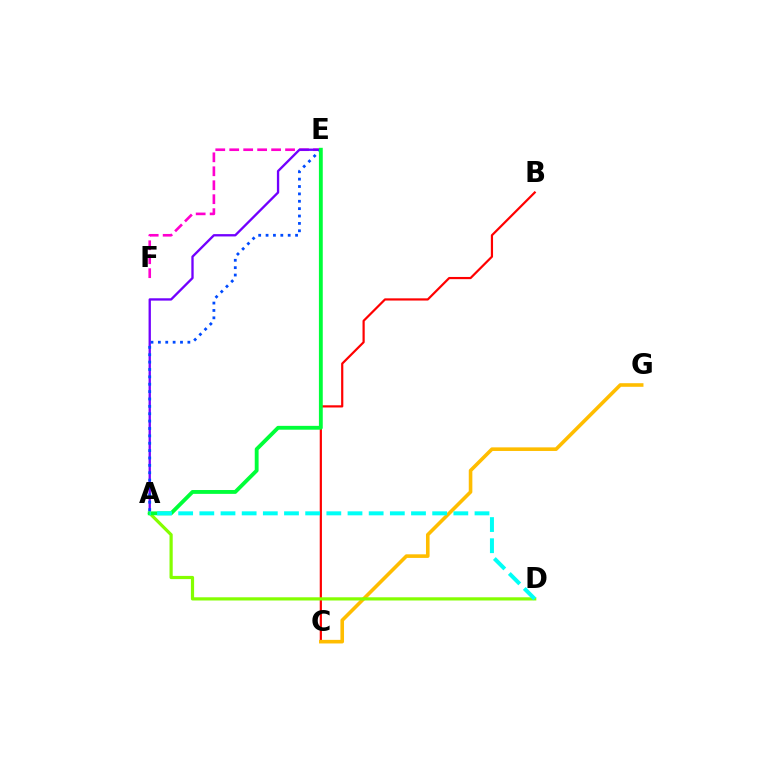{('B', 'C'): [{'color': '#ff0000', 'line_style': 'solid', 'thickness': 1.58}], ('E', 'F'): [{'color': '#ff00cf', 'line_style': 'dashed', 'thickness': 1.9}], ('C', 'G'): [{'color': '#ffbd00', 'line_style': 'solid', 'thickness': 2.59}], ('A', 'E'): [{'color': '#7200ff', 'line_style': 'solid', 'thickness': 1.67}, {'color': '#004bff', 'line_style': 'dotted', 'thickness': 2.0}, {'color': '#00ff39', 'line_style': 'solid', 'thickness': 2.77}], ('A', 'D'): [{'color': '#84ff00', 'line_style': 'solid', 'thickness': 2.3}, {'color': '#00fff6', 'line_style': 'dashed', 'thickness': 2.88}]}